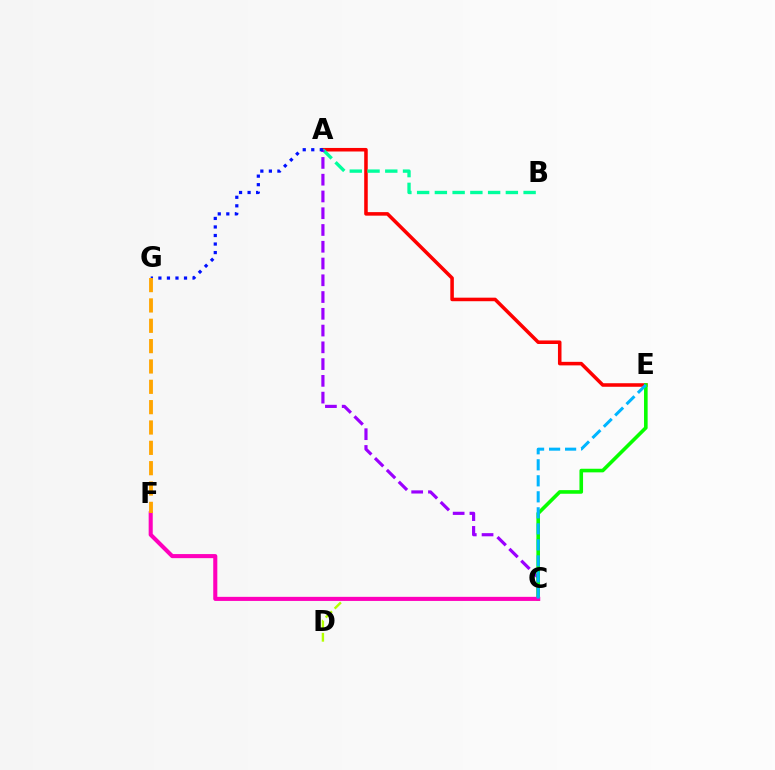{('A', 'E'): [{'color': '#ff0000', 'line_style': 'solid', 'thickness': 2.55}], ('A', 'B'): [{'color': '#00ff9d', 'line_style': 'dashed', 'thickness': 2.41}], ('A', 'C'): [{'color': '#9b00ff', 'line_style': 'dashed', 'thickness': 2.28}], ('C', 'D'): [{'color': '#b3ff00', 'line_style': 'dashed', 'thickness': 1.72}], ('C', 'E'): [{'color': '#08ff00', 'line_style': 'solid', 'thickness': 2.6}, {'color': '#00b5ff', 'line_style': 'dashed', 'thickness': 2.18}], ('C', 'F'): [{'color': '#ff00bd', 'line_style': 'solid', 'thickness': 2.94}], ('A', 'G'): [{'color': '#0010ff', 'line_style': 'dotted', 'thickness': 2.32}], ('F', 'G'): [{'color': '#ffa500', 'line_style': 'dashed', 'thickness': 2.76}]}